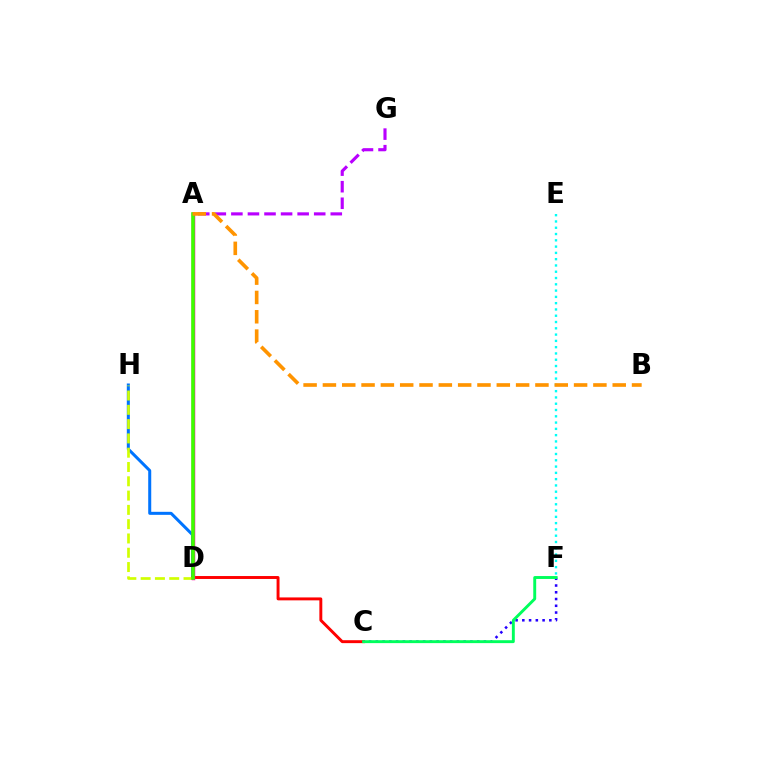{('D', 'H'): [{'color': '#0074ff', 'line_style': 'solid', 'thickness': 2.18}, {'color': '#d1ff00', 'line_style': 'dashed', 'thickness': 1.94}], ('C', 'D'): [{'color': '#ff0000', 'line_style': 'solid', 'thickness': 2.11}], ('C', 'F'): [{'color': '#2500ff', 'line_style': 'dotted', 'thickness': 1.83}, {'color': '#00ff5c', 'line_style': 'solid', 'thickness': 2.1}], ('E', 'F'): [{'color': '#00fff6', 'line_style': 'dotted', 'thickness': 1.71}], ('A', 'G'): [{'color': '#b900ff', 'line_style': 'dashed', 'thickness': 2.25}], ('A', 'D'): [{'color': '#ff00ac', 'line_style': 'solid', 'thickness': 2.5}, {'color': '#3dff00', 'line_style': 'solid', 'thickness': 2.58}], ('A', 'B'): [{'color': '#ff9400', 'line_style': 'dashed', 'thickness': 2.62}]}